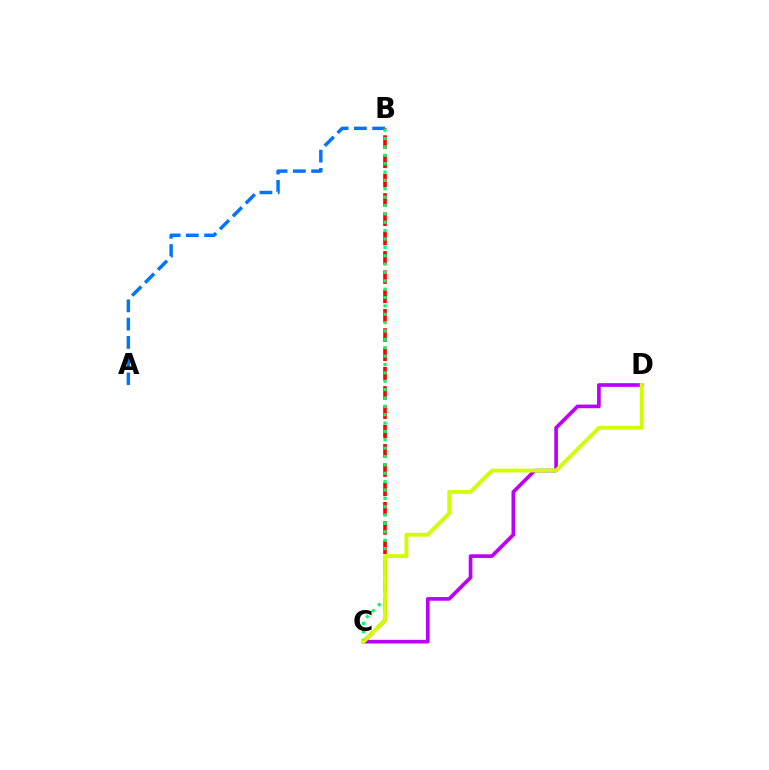{('A', 'B'): [{'color': '#0074ff', 'line_style': 'dashed', 'thickness': 2.48}], ('B', 'C'): [{'color': '#ff0000', 'line_style': 'dashed', 'thickness': 2.62}, {'color': '#00ff5c', 'line_style': 'dotted', 'thickness': 2.27}], ('C', 'D'): [{'color': '#b900ff', 'line_style': 'solid', 'thickness': 2.63}, {'color': '#d1ff00', 'line_style': 'solid', 'thickness': 2.76}]}